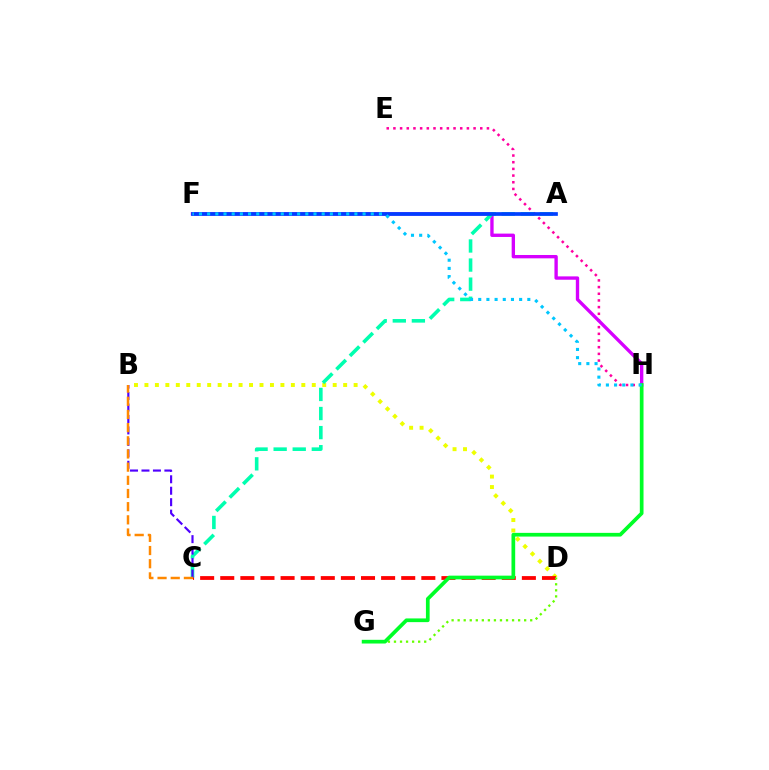{('B', 'D'): [{'color': '#eeff00', 'line_style': 'dotted', 'thickness': 2.84}], ('C', 'D'): [{'color': '#ff0000', 'line_style': 'dashed', 'thickness': 2.73}], ('D', 'G'): [{'color': '#66ff00', 'line_style': 'dotted', 'thickness': 1.64}], ('E', 'H'): [{'color': '#ff00a0', 'line_style': 'dotted', 'thickness': 1.81}], ('F', 'H'): [{'color': '#d600ff', 'line_style': 'solid', 'thickness': 2.41}, {'color': '#00c7ff', 'line_style': 'dotted', 'thickness': 2.22}], ('A', 'C'): [{'color': '#00ffaf', 'line_style': 'dashed', 'thickness': 2.59}], ('B', 'C'): [{'color': '#4f00ff', 'line_style': 'dashed', 'thickness': 1.56}, {'color': '#ff8800', 'line_style': 'dashed', 'thickness': 1.79}], ('A', 'F'): [{'color': '#003fff', 'line_style': 'solid', 'thickness': 2.67}], ('G', 'H'): [{'color': '#00ff27', 'line_style': 'solid', 'thickness': 2.67}]}